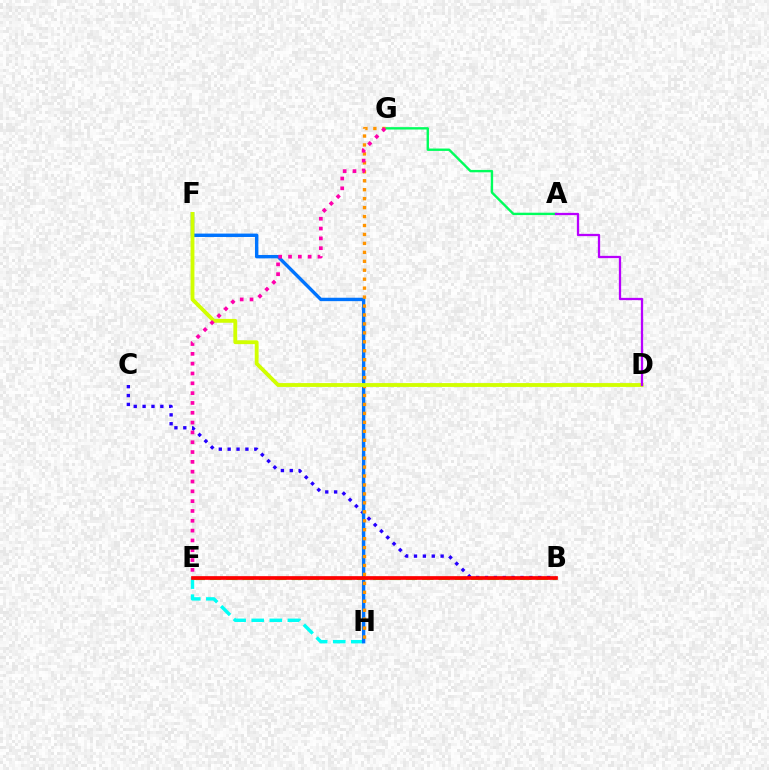{('A', 'G'): [{'color': '#00ff5c', 'line_style': 'solid', 'thickness': 1.71}], ('B', 'C'): [{'color': '#2500ff', 'line_style': 'dotted', 'thickness': 2.41}], ('E', 'H'): [{'color': '#00fff6', 'line_style': 'dashed', 'thickness': 2.46}], ('F', 'H'): [{'color': '#0074ff', 'line_style': 'solid', 'thickness': 2.44}], ('G', 'H'): [{'color': '#ff9400', 'line_style': 'dotted', 'thickness': 2.43}], ('D', 'F'): [{'color': '#d1ff00', 'line_style': 'solid', 'thickness': 2.76}], ('B', 'E'): [{'color': '#3dff00', 'line_style': 'dashed', 'thickness': 2.22}, {'color': '#ff0000', 'line_style': 'solid', 'thickness': 2.67}], ('A', 'D'): [{'color': '#b900ff', 'line_style': 'solid', 'thickness': 1.64}], ('E', 'G'): [{'color': '#ff00ac', 'line_style': 'dotted', 'thickness': 2.67}]}